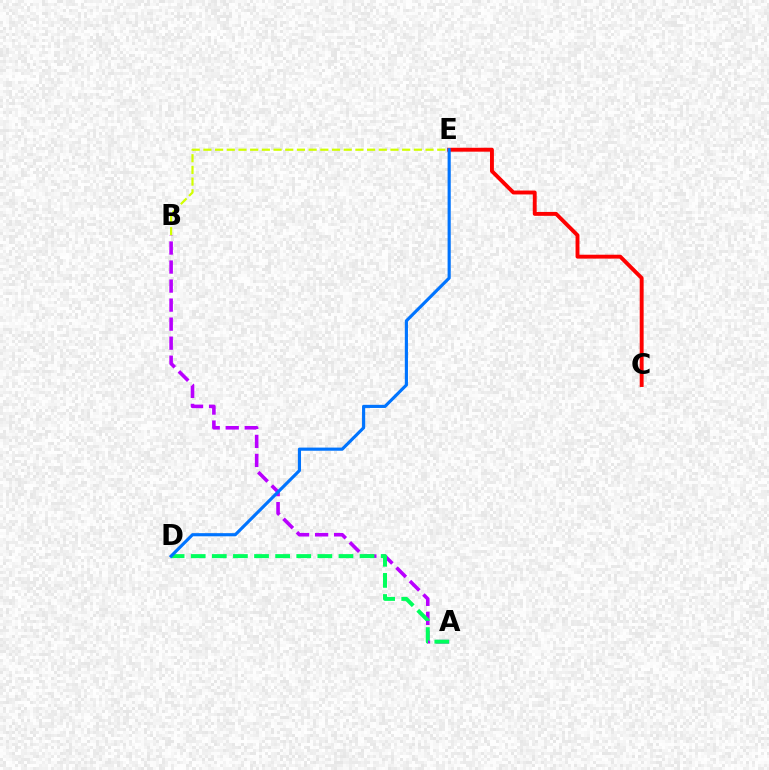{('C', 'E'): [{'color': '#ff0000', 'line_style': 'solid', 'thickness': 2.81}], ('A', 'B'): [{'color': '#b900ff', 'line_style': 'dashed', 'thickness': 2.59}], ('B', 'E'): [{'color': '#d1ff00', 'line_style': 'dashed', 'thickness': 1.59}], ('A', 'D'): [{'color': '#00ff5c', 'line_style': 'dashed', 'thickness': 2.87}], ('D', 'E'): [{'color': '#0074ff', 'line_style': 'solid', 'thickness': 2.26}]}